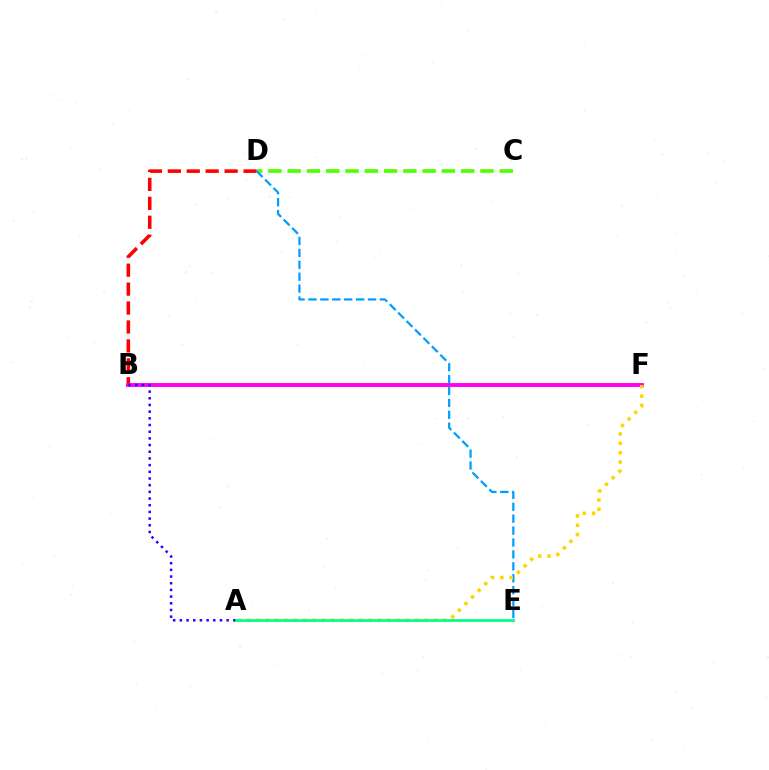{('C', 'D'): [{'color': '#4fff00', 'line_style': 'dashed', 'thickness': 2.62}], ('B', 'D'): [{'color': '#ff0000', 'line_style': 'dashed', 'thickness': 2.57}], ('B', 'F'): [{'color': '#ff00ed', 'line_style': 'solid', 'thickness': 2.8}], ('D', 'E'): [{'color': '#009eff', 'line_style': 'dashed', 'thickness': 1.62}], ('A', 'F'): [{'color': '#ffd500', 'line_style': 'dotted', 'thickness': 2.54}], ('A', 'E'): [{'color': '#00ff86', 'line_style': 'solid', 'thickness': 1.97}], ('A', 'B'): [{'color': '#3700ff', 'line_style': 'dotted', 'thickness': 1.82}]}